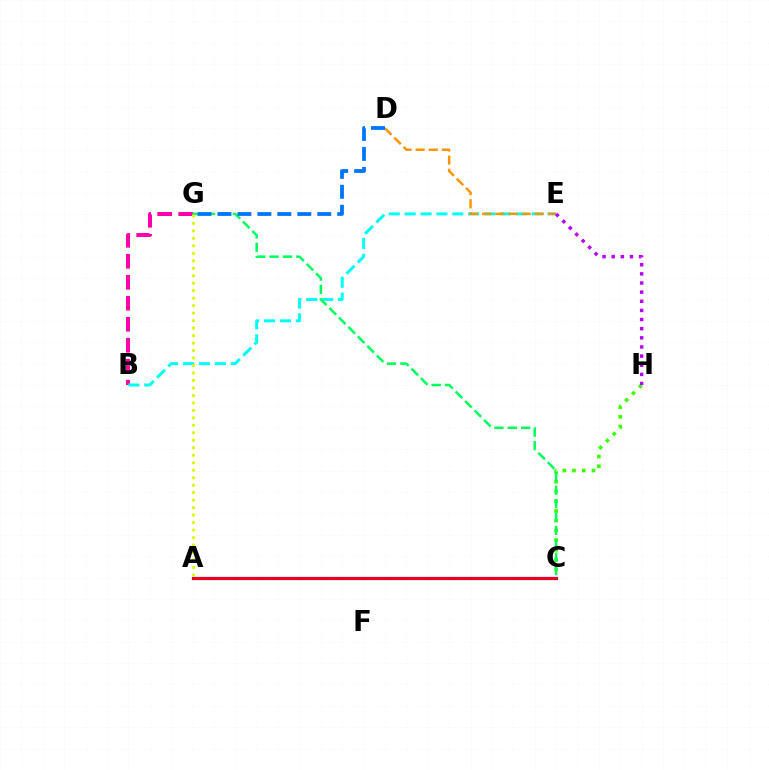{('A', 'C'): [{'color': '#2500ff', 'line_style': 'solid', 'thickness': 2.29}, {'color': '#ff0000', 'line_style': 'solid', 'thickness': 1.97}], ('B', 'G'): [{'color': '#ff00ac', 'line_style': 'dashed', 'thickness': 2.85}], ('B', 'E'): [{'color': '#00fff6', 'line_style': 'dashed', 'thickness': 2.16}], ('C', 'H'): [{'color': '#3dff00', 'line_style': 'dotted', 'thickness': 2.64}], ('D', 'E'): [{'color': '#ff9400', 'line_style': 'dashed', 'thickness': 1.78}], ('C', 'G'): [{'color': '#00ff5c', 'line_style': 'dashed', 'thickness': 1.82}], ('D', 'G'): [{'color': '#0074ff', 'line_style': 'dashed', 'thickness': 2.71}], ('A', 'G'): [{'color': '#d1ff00', 'line_style': 'dotted', 'thickness': 2.03}], ('E', 'H'): [{'color': '#b900ff', 'line_style': 'dotted', 'thickness': 2.48}]}